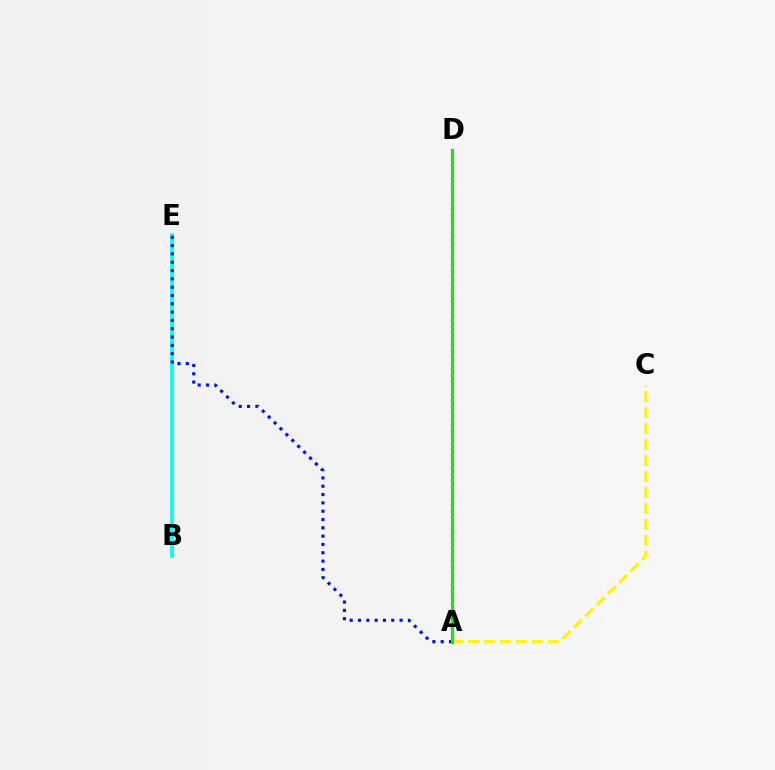{('A', 'C'): [{'color': '#fcf500', 'line_style': 'dashed', 'thickness': 2.17}], ('A', 'D'): [{'color': '#ff0000', 'line_style': 'solid', 'thickness': 2.19}, {'color': '#ee00ff', 'line_style': 'dotted', 'thickness': 1.68}, {'color': '#08ff00', 'line_style': 'solid', 'thickness': 1.9}], ('B', 'E'): [{'color': '#00fff6', 'line_style': 'solid', 'thickness': 2.67}], ('A', 'E'): [{'color': '#0010ff', 'line_style': 'dotted', 'thickness': 2.26}]}